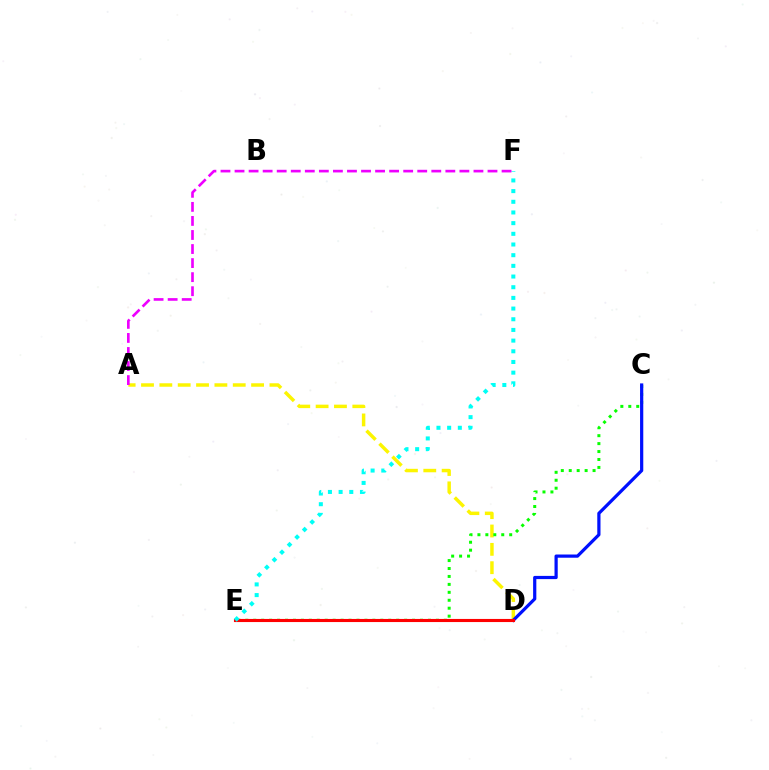{('A', 'D'): [{'color': '#fcf500', 'line_style': 'dashed', 'thickness': 2.49}], ('C', 'E'): [{'color': '#08ff00', 'line_style': 'dotted', 'thickness': 2.16}], ('C', 'D'): [{'color': '#0010ff', 'line_style': 'solid', 'thickness': 2.31}], ('D', 'E'): [{'color': '#ff0000', 'line_style': 'solid', 'thickness': 2.24}], ('E', 'F'): [{'color': '#00fff6', 'line_style': 'dotted', 'thickness': 2.9}], ('A', 'F'): [{'color': '#ee00ff', 'line_style': 'dashed', 'thickness': 1.91}]}